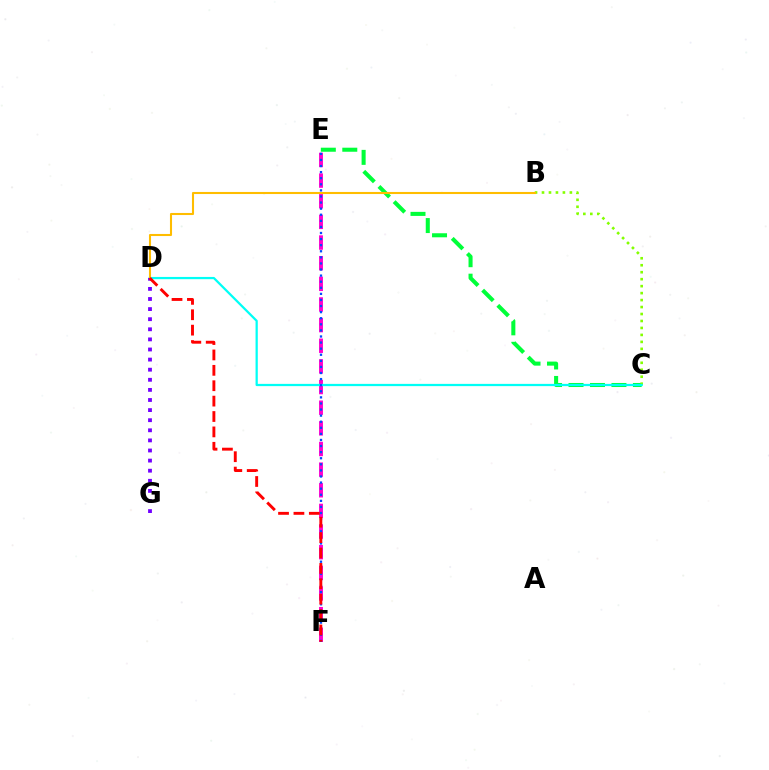{('C', 'E'): [{'color': '#00ff39', 'line_style': 'dashed', 'thickness': 2.92}], ('E', 'F'): [{'color': '#ff00cf', 'line_style': 'dashed', 'thickness': 2.8}, {'color': '#004bff', 'line_style': 'dotted', 'thickness': 1.65}], ('B', 'C'): [{'color': '#84ff00', 'line_style': 'dotted', 'thickness': 1.89}], ('C', 'D'): [{'color': '#00fff6', 'line_style': 'solid', 'thickness': 1.62}], ('B', 'D'): [{'color': '#ffbd00', 'line_style': 'solid', 'thickness': 1.5}], ('D', 'G'): [{'color': '#7200ff', 'line_style': 'dotted', 'thickness': 2.74}], ('D', 'F'): [{'color': '#ff0000', 'line_style': 'dashed', 'thickness': 2.09}]}